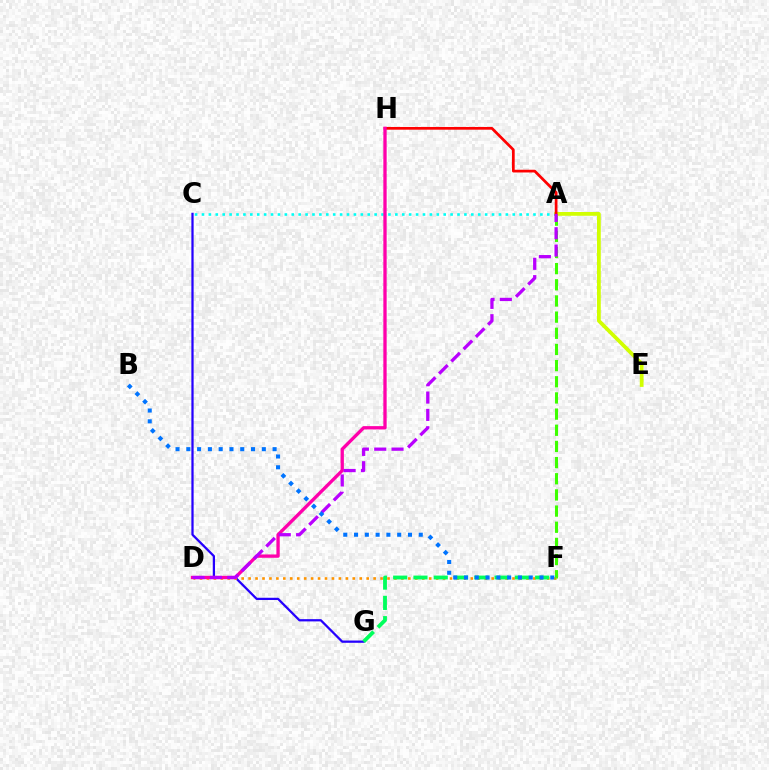{('C', 'G'): [{'color': '#2500ff', 'line_style': 'solid', 'thickness': 1.62}], ('A', 'C'): [{'color': '#00fff6', 'line_style': 'dotted', 'thickness': 1.88}], ('A', 'F'): [{'color': '#3dff00', 'line_style': 'dashed', 'thickness': 2.2}], ('A', 'E'): [{'color': '#d1ff00', 'line_style': 'solid', 'thickness': 2.71}], ('D', 'F'): [{'color': '#ff9400', 'line_style': 'dotted', 'thickness': 1.89}], ('F', 'G'): [{'color': '#00ff5c', 'line_style': 'dashed', 'thickness': 2.76}], ('A', 'H'): [{'color': '#ff0000', 'line_style': 'solid', 'thickness': 1.96}], ('D', 'H'): [{'color': '#ff00ac', 'line_style': 'solid', 'thickness': 2.39}], ('A', 'D'): [{'color': '#b900ff', 'line_style': 'dashed', 'thickness': 2.35}], ('B', 'F'): [{'color': '#0074ff', 'line_style': 'dotted', 'thickness': 2.93}]}